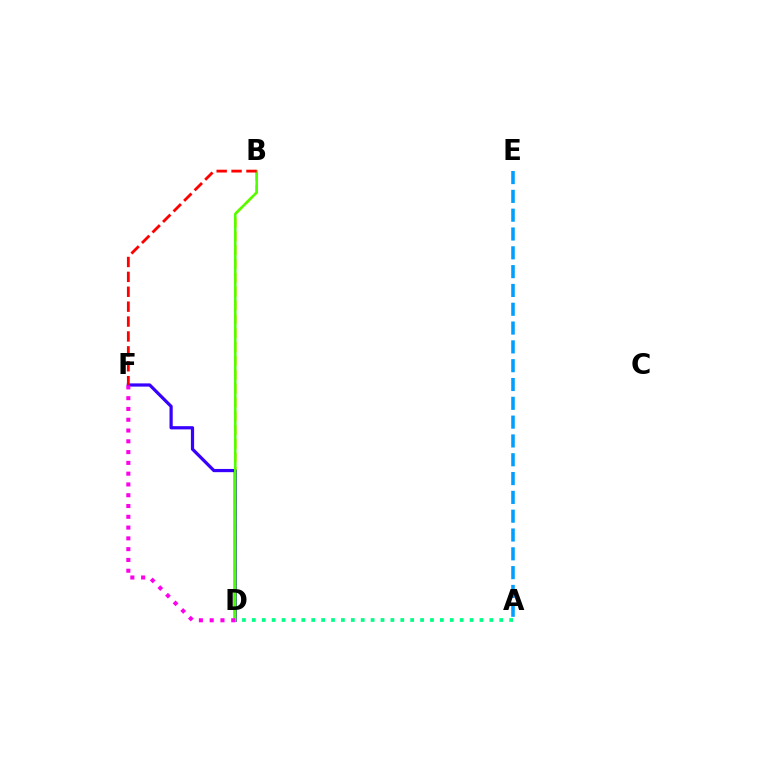{('A', 'E'): [{'color': '#009eff', 'line_style': 'dashed', 'thickness': 2.56}], ('B', 'D'): [{'color': '#ffd500', 'line_style': 'dashed', 'thickness': 1.88}, {'color': '#4fff00', 'line_style': 'solid', 'thickness': 1.81}], ('D', 'F'): [{'color': '#3700ff', 'line_style': 'solid', 'thickness': 2.31}, {'color': '#ff00ed', 'line_style': 'dotted', 'thickness': 2.93}], ('A', 'D'): [{'color': '#00ff86', 'line_style': 'dotted', 'thickness': 2.69}], ('B', 'F'): [{'color': '#ff0000', 'line_style': 'dashed', 'thickness': 2.02}]}